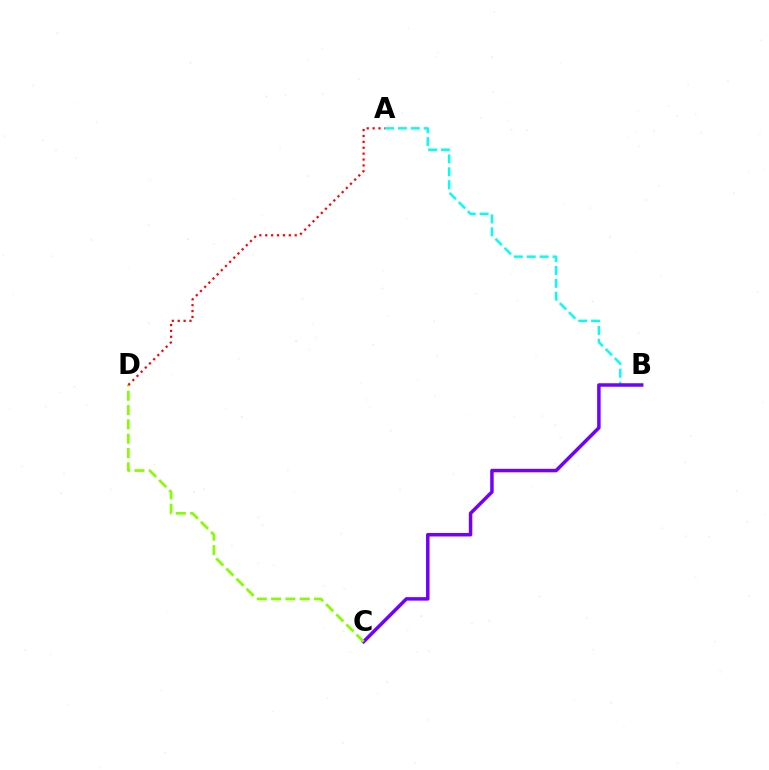{('A', 'B'): [{'color': '#00fff6', 'line_style': 'dashed', 'thickness': 1.75}], ('B', 'C'): [{'color': '#7200ff', 'line_style': 'solid', 'thickness': 2.51}], ('C', 'D'): [{'color': '#84ff00', 'line_style': 'dashed', 'thickness': 1.95}], ('A', 'D'): [{'color': '#ff0000', 'line_style': 'dotted', 'thickness': 1.6}]}